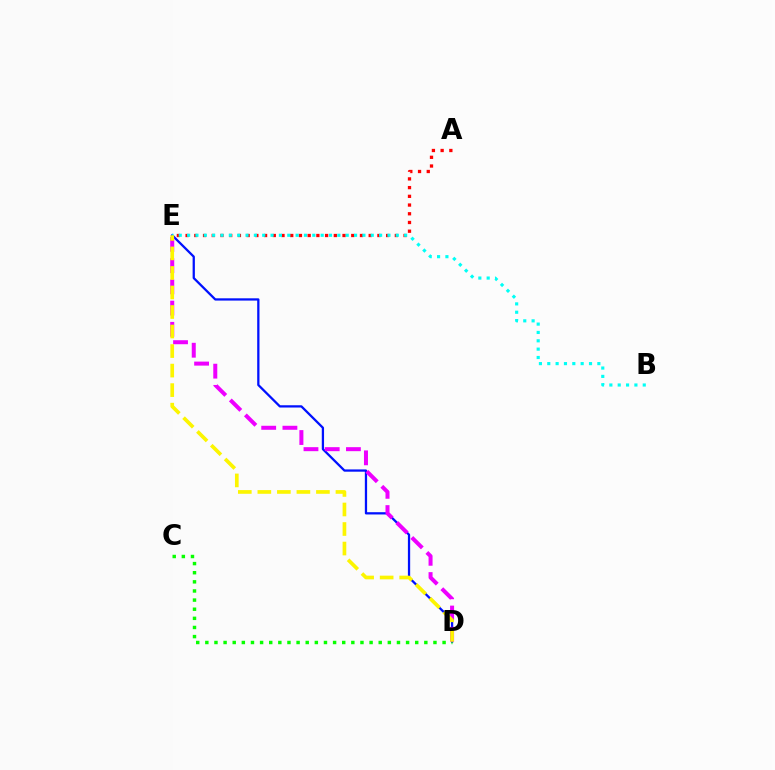{('A', 'E'): [{'color': '#ff0000', 'line_style': 'dotted', 'thickness': 2.37}], ('D', 'E'): [{'color': '#0010ff', 'line_style': 'solid', 'thickness': 1.63}, {'color': '#ee00ff', 'line_style': 'dashed', 'thickness': 2.88}, {'color': '#fcf500', 'line_style': 'dashed', 'thickness': 2.65}], ('C', 'D'): [{'color': '#08ff00', 'line_style': 'dotted', 'thickness': 2.48}], ('B', 'E'): [{'color': '#00fff6', 'line_style': 'dotted', 'thickness': 2.27}]}